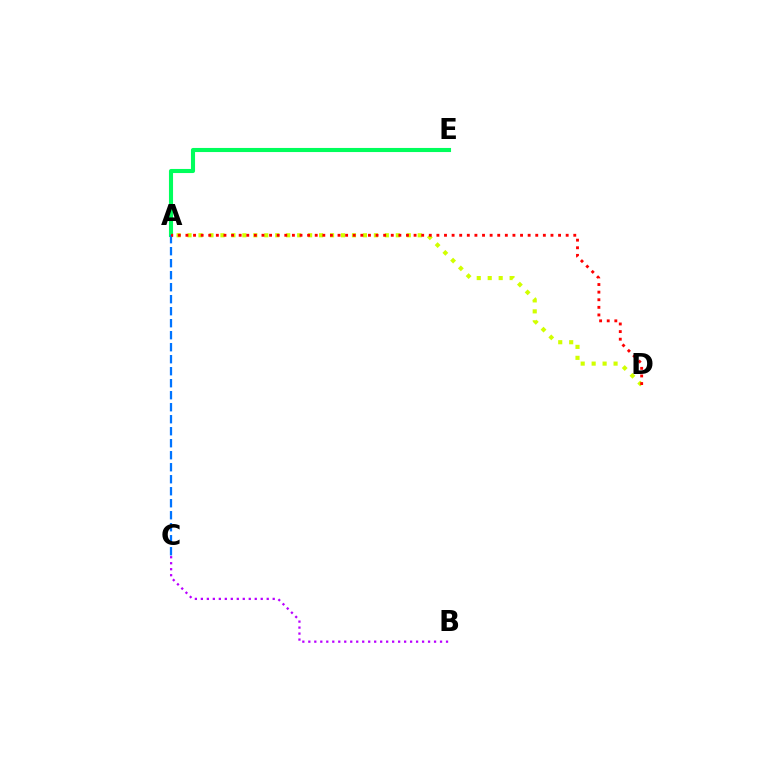{('A', 'D'): [{'color': '#d1ff00', 'line_style': 'dotted', 'thickness': 2.98}, {'color': '#ff0000', 'line_style': 'dotted', 'thickness': 2.07}], ('B', 'C'): [{'color': '#b900ff', 'line_style': 'dotted', 'thickness': 1.63}], ('A', 'E'): [{'color': '#00ff5c', 'line_style': 'solid', 'thickness': 2.95}], ('A', 'C'): [{'color': '#0074ff', 'line_style': 'dashed', 'thickness': 1.63}]}